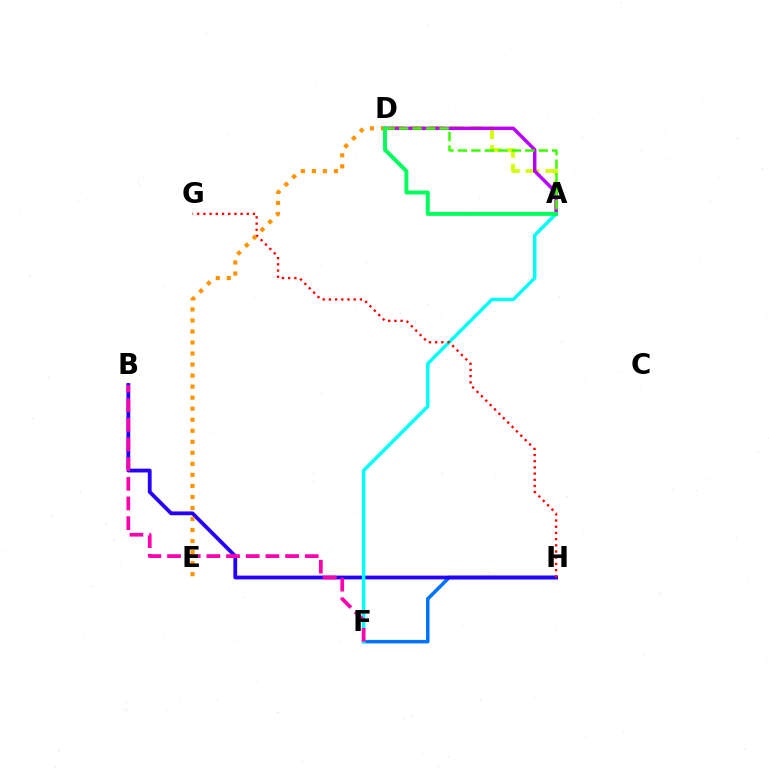{('F', 'H'): [{'color': '#0074ff', 'line_style': 'solid', 'thickness': 2.53}], ('B', 'H'): [{'color': '#2500ff', 'line_style': 'solid', 'thickness': 2.73}], ('A', 'F'): [{'color': '#00fff6', 'line_style': 'solid', 'thickness': 2.49}], ('G', 'H'): [{'color': '#ff0000', 'line_style': 'dotted', 'thickness': 1.68}], ('D', 'E'): [{'color': '#ff9400', 'line_style': 'dotted', 'thickness': 3.0}], ('A', 'D'): [{'color': '#d1ff00', 'line_style': 'dashed', 'thickness': 2.7}, {'color': '#b900ff', 'line_style': 'solid', 'thickness': 2.48}, {'color': '#3dff00', 'line_style': 'dashed', 'thickness': 1.83}, {'color': '#00ff5c', 'line_style': 'solid', 'thickness': 2.84}], ('B', 'F'): [{'color': '#ff00ac', 'line_style': 'dashed', 'thickness': 2.67}]}